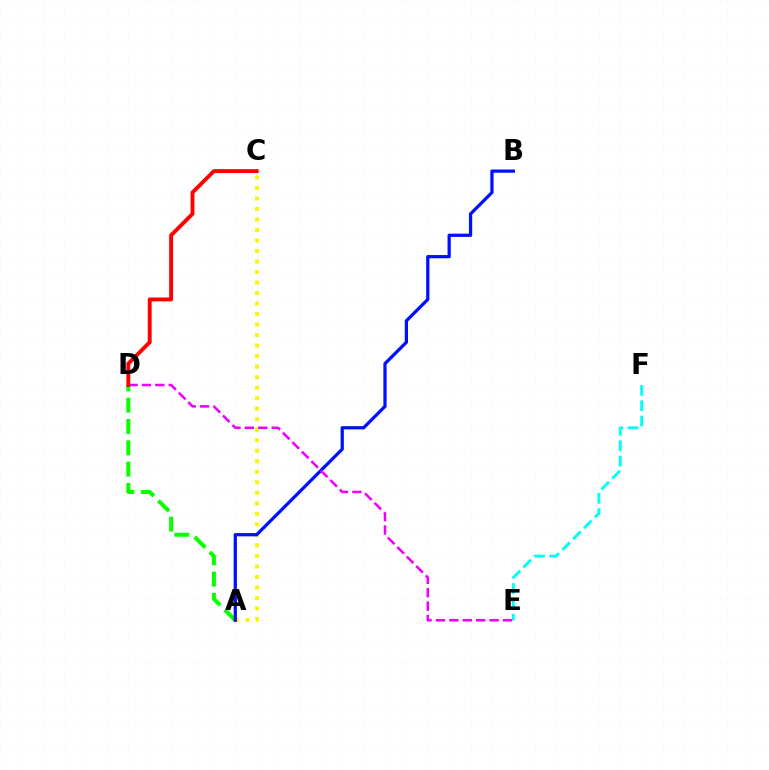{('E', 'F'): [{'color': '#00fff6', 'line_style': 'dashed', 'thickness': 2.09}], ('A', 'C'): [{'color': '#fcf500', 'line_style': 'dotted', 'thickness': 2.86}], ('A', 'D'): [{'color': '#08ff00', 'line_style': 'dashed', 'thickness': 2.89}], ('A', 'B'): [{'color': '#0010ff', 'line_style': 'solid', 'thickness': 2.34}], ('D', 'E'): [{'color': '#ee00ff', 'line_style': 'dashed', 'thickness': 1.82}], ('C', 'D'): [{'color': '#ff0000', 'line_style': 'solid', 'thickness': 2.8}]}